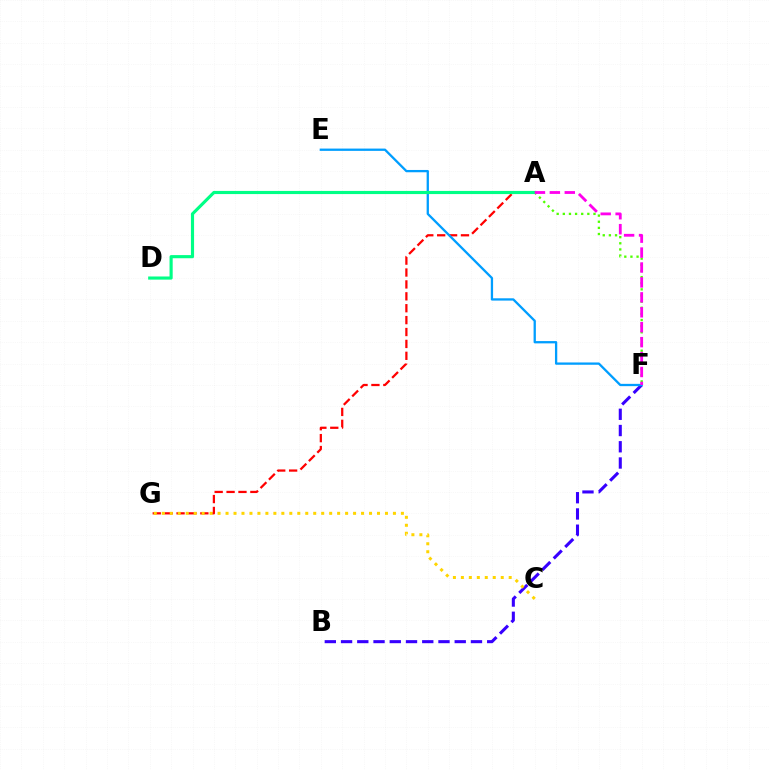{('A', 'G'): [{'color': '#ff0000', 'line_style': 'dashed', 'thickness': 1.62}], ('B', 'F'): [{'color': '#3700ff', 'line_style': 'dashed', 'thickness': 2.21}], ('C', 'G'): [{'color': '#ffd500', 'line_style': 'dotted', 'thickness': 2.17}], ('A', 'F'): [{'color': '#4fff00', 'line_style': 'dotted', 'thickness': 1.67}, {'color': '#ff00ed', 'line_style': 'dashed', 'thickness': 2.03}], ('E', 'F'): [{'color': '#009eff', 'line_style': 'solid', 'thickness': 1.65}], ('A', 'D'): [{'color': '#00ff86', 'line_style': 'solid', 'thickness': 2.26}]}